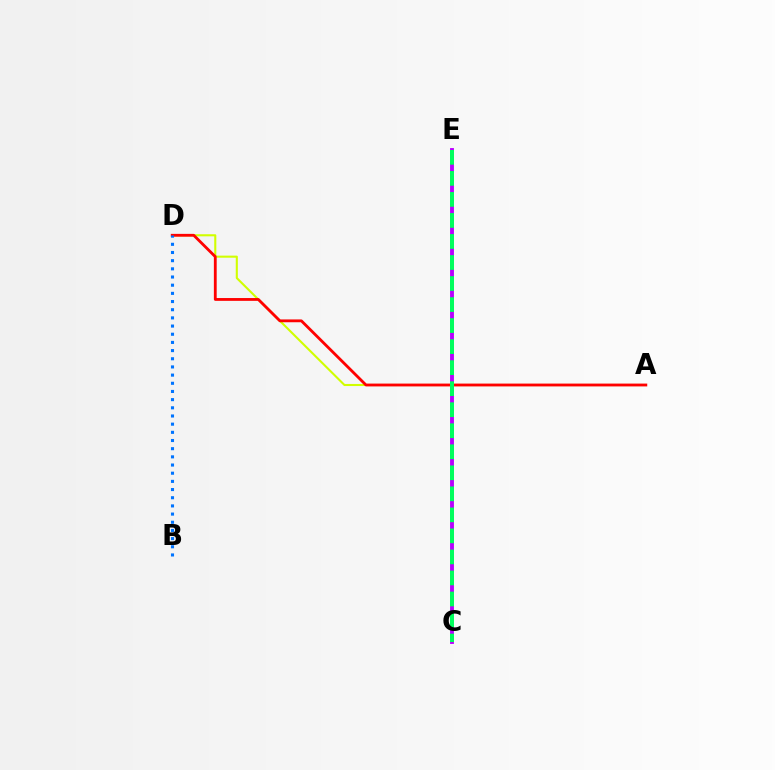{('A', 'D'): [{'color': '#d1ff00', 'line_style': 'solid', 'thickness': 1.51}, {'color': '#ff0000', 'line_style': 'solid', 'thickness': 2.03}], ('C', 'E'): [{'color': '#b900ff', 'line_style': 'solid', 'thickness': 2.79}, {'color': '#00ff5c', 'line_style': 'dashed', 'thickness': 2.86}], ('B', 'D'): [{'color': '#0074ff', 'line_style': 'dotted', 'thickness': 2.22}]}